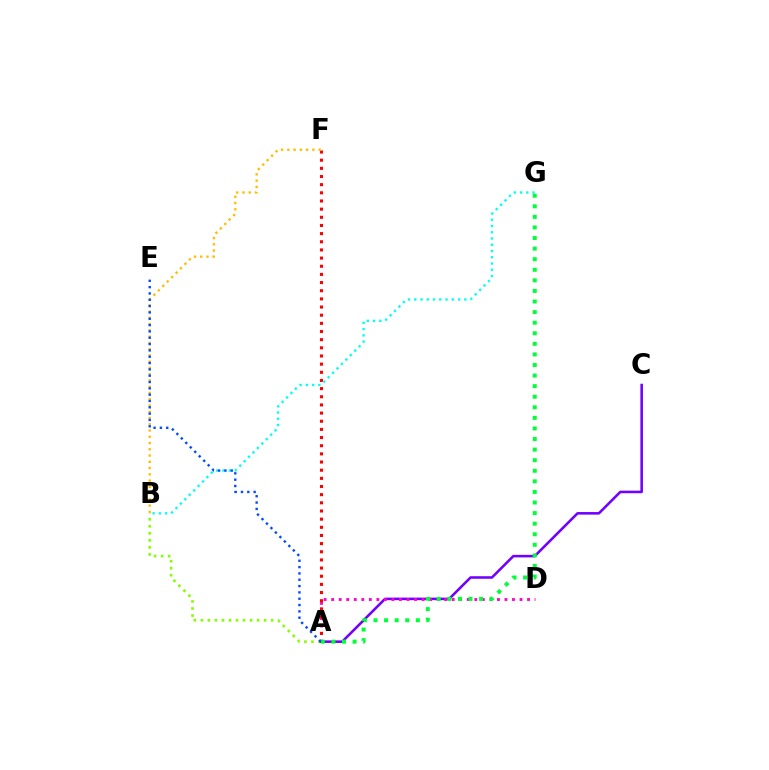{('A', 'B'): [{'color': '#84ff00', 'line_style': 'dotted', 'thickness': 1.91}], ('A', 'C'): [{'color': '#7200ff', 'line_style': 'solid', 'thickness': 1.85}], ('A', 'D'): [{'color': '#ff00cf', 'line_style': 'dotted', 'thickness': 2.05}], ('A', 'F'): [{'color': '#ff0000', 'line_style': 'dotted', 'thickness': 2.22}], ('B', 'G'): [{'color': '#00fff6', 'line_style': 'dotted', 'thickness': 1.7}], ('A', 'G'): [{'color': '#00ff39', 'line_style': 'dotted', 'thickness': 2.87}], ('B', 'F'): [{'color': '#ffbd00', 'line_style': 'dotted', 'thickness': 1.7}], ('A', 'E'): [{'color': '#004bff', 'line_style': 'dotted', 'thickness': 1.72}]}